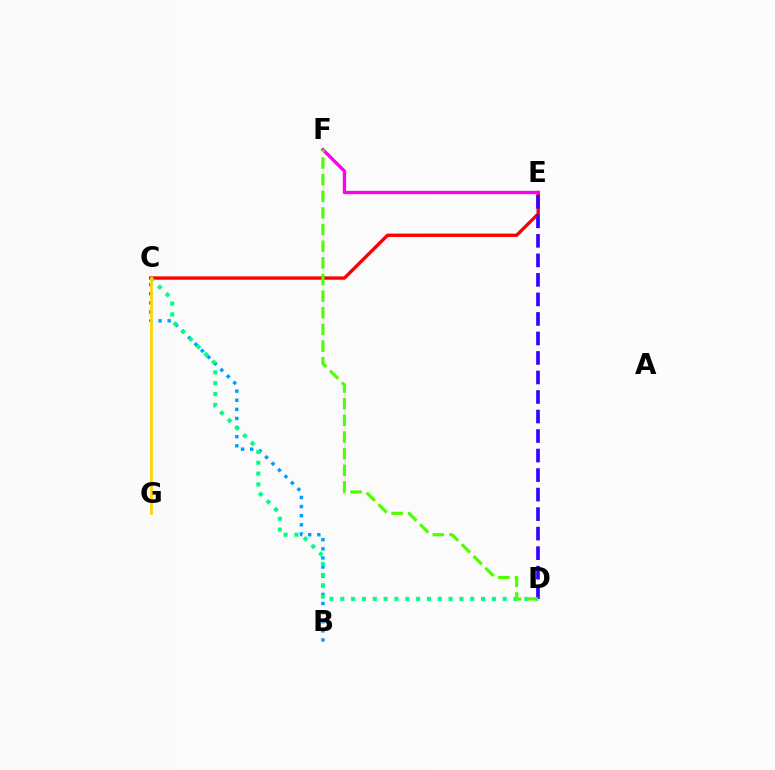{('C', 'E'): [{'color': '#ff0000', 'line_style': 'solid', 'thickness': 2.41}], ('B', 'C'): [{'color': '#009eff', 'line_style': 'dotted', 'thickness': 2.48}], ('C', 'D'): [{'color': '#00ff86', 'line_style': 'dotted', 'thickness': 2.94}], ('D', 'E'): [{'color': '#3700ff', 'line_style': 'dashed', 'thickness': 2.65}], ('E', 'F'): [{'color': '#ff00ed', 'line_style': 'solid', 'thickness': 2.4}], ('C', 'G'): [{'color': '#ffd500', 'line_style': 'solid', 'thickness': 1.95}], ('D', 'F'): [{'color': '#4fff00', 'line_style': 'dashed', 'thickness': 2.26}]}